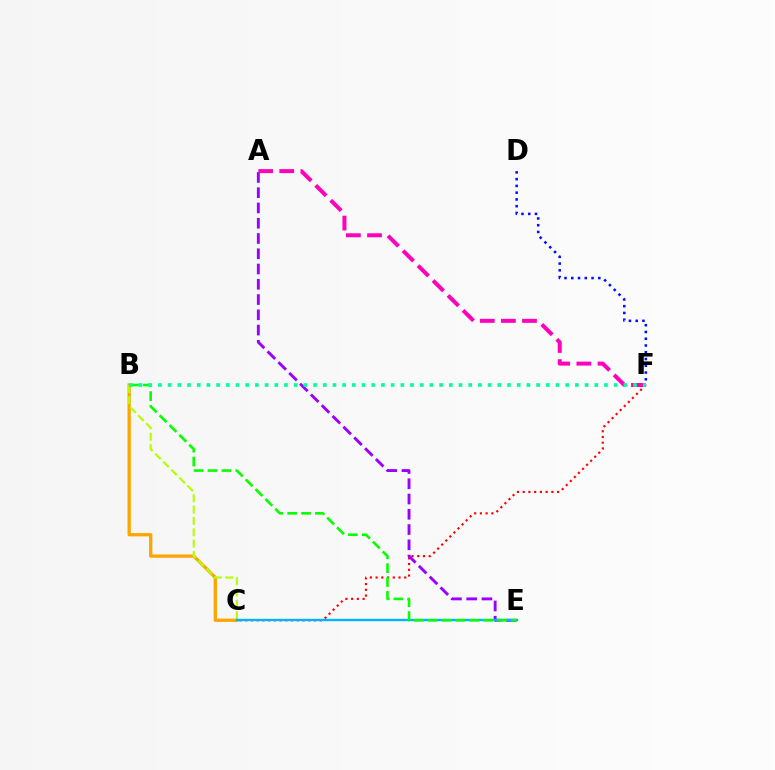{('C', 'F'): [{'color': '#ff0000', 'line_style': 'dotted', 'thickness': 1.56}], ('B', 'C'): [{'color': '#ffa500', 'line_style': 'solid', 'thickness': 2.37}, {'color': '#b3ff00', 'line_style': 'dashed', 'thickness': 1.54}], ('D', 'F'): [{'color': '#0010ff', 'line_style': 'dotted', 'thickness': 1.84}], ('A', 'E'): [{'color': '#9b00ff', 'line_style': 'dashed', 'thickness': 2.07}], ('C', 'E'): [{'color': '#00b5ff', 'line_style': 'solid', 'thickness': 1.72}], ('B', 'E'): [{'color': '#08ff00', 'line_style': 'dashed', 'thickness': 1.89}], ('A', 'F'): [{'color': '#ff00bd', 'line_style': 'dashed', 'thickness': 2.87}], ('B', 'F'): [{'color': '#00ff9d', 'line_style': 'dotted', 'thickness': 2.63}]}